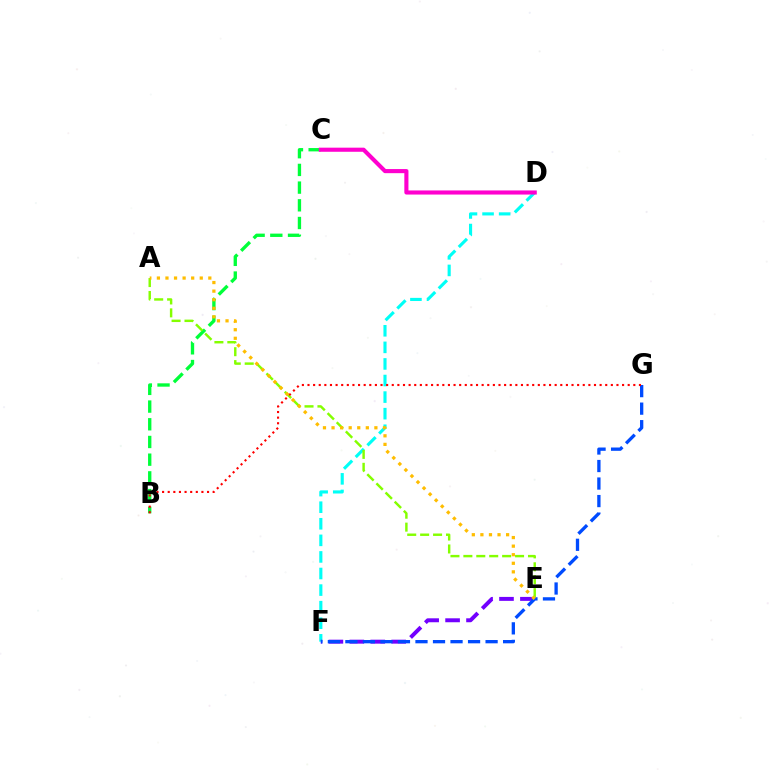{('B', 'C'): [{'color': '#00ff39', 'line_style': 'dashed', 'thickness': 2.4}], ('D', 'F'): [{'color': '#00fff6', 'line_style': 'dashed', 'thickness': 2.25}], ('C', 'D'): [{'color': '#ff00cf', 'line_style': 'solid', 'thickness': 2.96}], ('E', 'F'): [{'color': '#7200ff', 'line_style': 'dashed', 'thickness': 2.84}], ('A', 'E'): [{'color': '#84ff00', 'line_style': 'dashed', 'thickness': 1.76}, {'color': '#ffbd00', 'line_style': 'dotted', 'thickness': 2.33}], ('F', 'G'): [{'color': '#004bff', 'line_style': 'dashed', 'thickness': 2.38}], ('B', 'G'): [{'color': '#ff0000', 'line_style': 'dotted', 'thickness': 1.53}]}